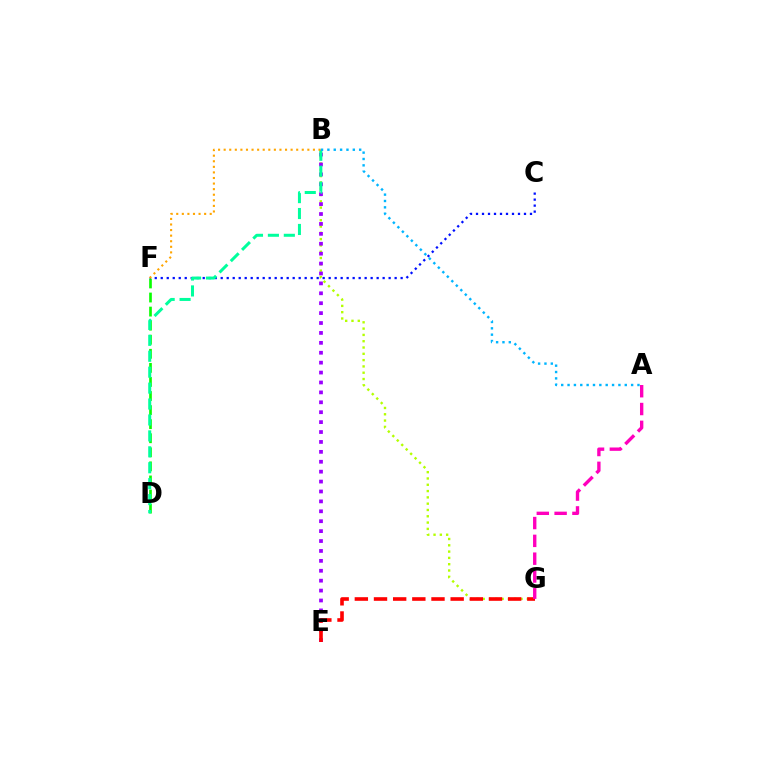{('B', 'G'): [{'color': '#b3ff00', 'line_style': 'dotted', 'thickness': 1.71}], ('B', 'E'): [{'color': '#9b00ff', 'line_style': 'dotted', 'thickness': 2.69}], ('E', 'G'): [{'color': '#ff0000', 'line_style': 'dashed', 'thickness': 2.6}], ('D', 'F'): [{'color': '#08ff00', 'line_style': 'dashed', 'thickness': 1.91}], ('C', 'F'): [{'color': '#0010ff', 'line_style': 'dotted', 'thickness': 1.63}], ('B', 'D'): [{'color': '#00ff9d', 'line_style': 'dashed', 'thickness': 2.16}], ('A', 'G'): [{'color': '#ff00bd', 'line_style': 'dashed', 'thickness': 2.42}], ('B', 'F'): [{'color': '#ffa500', 'line_style': 'dotted', 'thickness': 1.52}], ('A', 'B'): [{'color': '#00b5ff', 'line_style': 'dotted', 'thickness': 1.73}]}